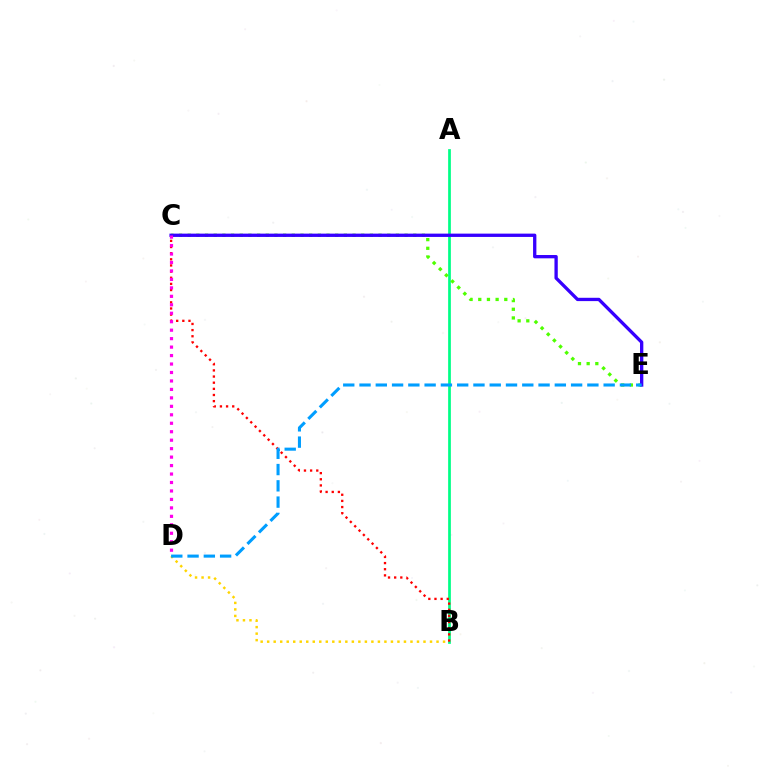{('A', 'B'): [{'color': '#00ff86', 'line_style': 'solid', 'thickness': 1.97}], ('C', 'E'): [{'color': '#4fff00', 'line_style': 'dotted', 'thickness': 2.36}, {'color': '#3700ff', 'line_style': 'solid', 'thickness': 2.38}], ('B', 'D'): [{'color': '#ffd500', 'line_style': 'dotted', 'thickness': 1.77}], ('B', 'C'): [{'color': '#ff0000', 'line_style': 'dotted', 'thickness': 1.67}], ('C', 'D'): [{'color': '#ff00ed', 'line_style': 'dotted', 'thickness': 2.3}], ('D', 'E'): [{'color': '#009eff', 'line_style': 'dashed', 'thickness': 2.21}]}